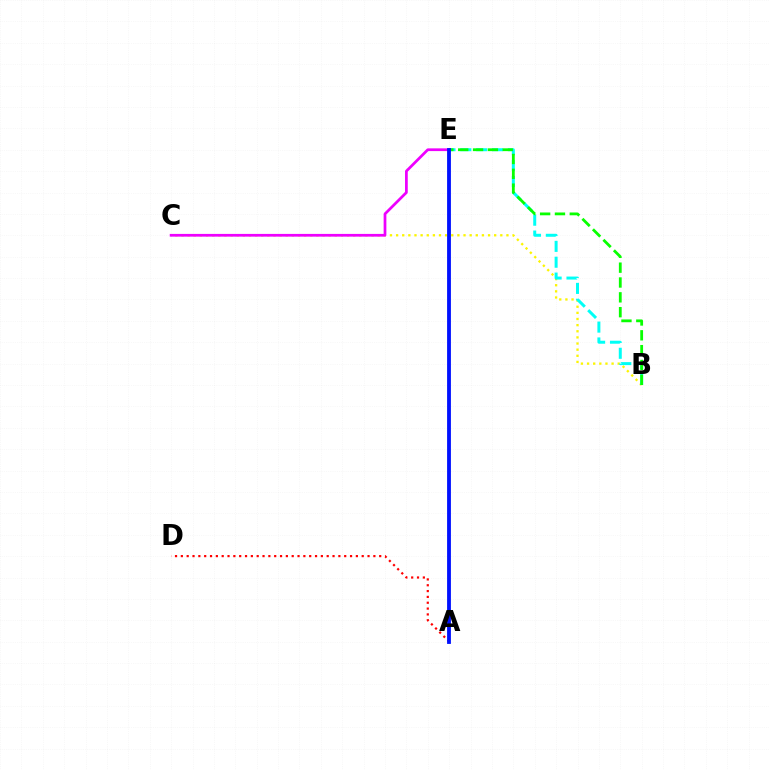{('B', 'C'): [{'color': '#fcf500', 'line_style': 'dotted', 'thickness': 1.67}], ('B', 'E'): [{'color': '#00fff6', 'line_style': 'dashed', 'thickness': 2.15}, {'color': '#08ff00', 'line_style': 'dashed', 'thickness': 2.02}], ('A', 'D'): [{'color': '#ff0000', 'line_style': 'dotted', 'thickness': 1.59}], ('C', 'E'): [{'color': '#ee00ff', 'line_style': 'solid', 'thickness': 1.97}], ('A', 'E'): [{'color': '#0010ff', 'line_style': 'solid', 'thickness': 2.75}]}